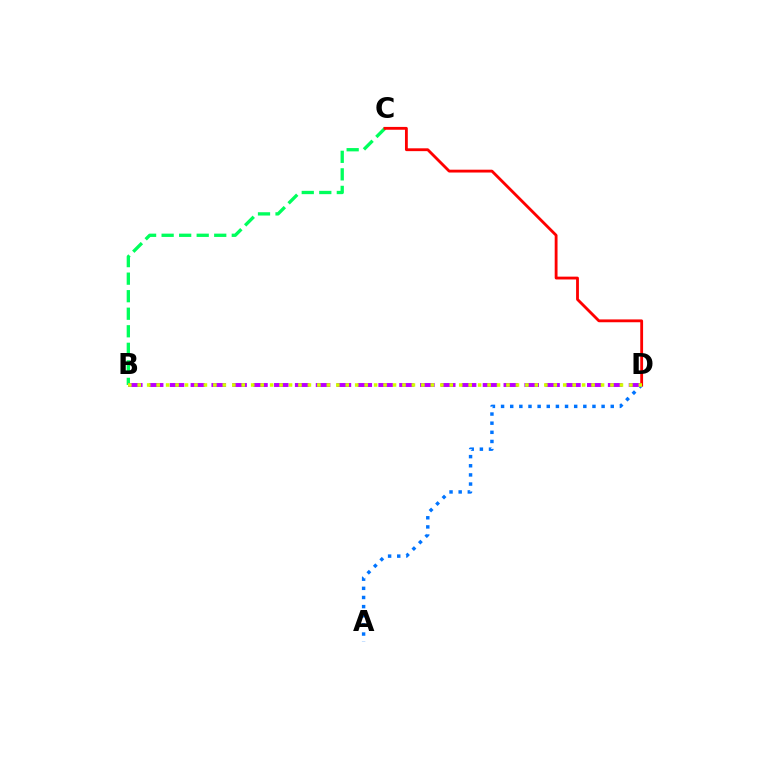{('B', 'C'): [{'color': '#00ff5c', 'line_style': 'dashed', 'thickness': 2.38}], ('A', 'D'): [{'color': '#0074ff', 'line_style': 'dotted', 'thickness': 2.48}], ('B', 'D'): [{'color': '#b900ff', 'line_style': 'dashed', 'thickness': 2.83}, {'color': '#d1ff00', 'line_style': 'dotted', 'thickness': 2.57}], ('C', 'D'): [{'color': '#ff0000', 'line_style': 'solid', 'thickness': 2.04}]}